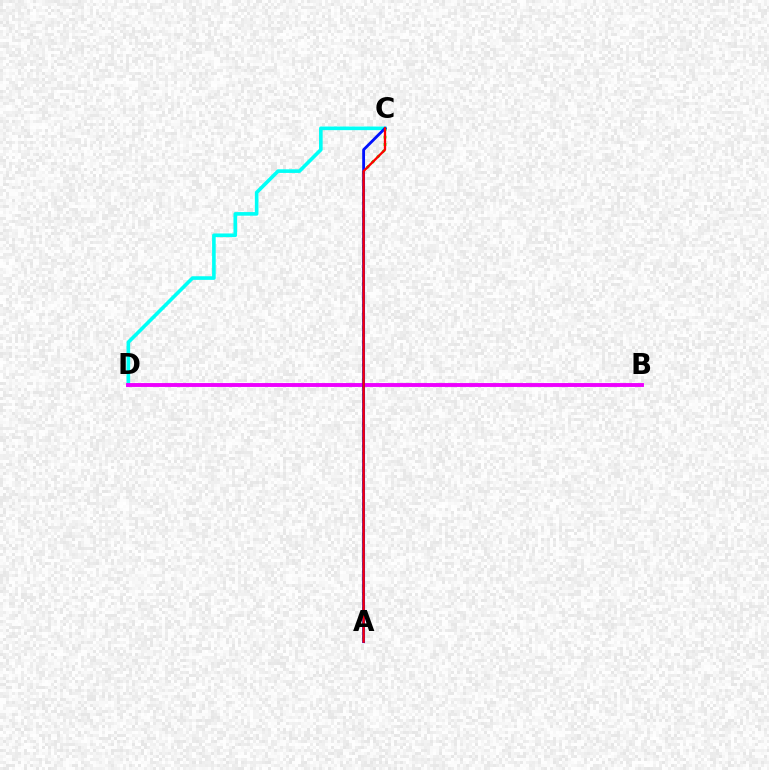{('C', 'D'): [{'color': '#00fff6', 'line_style': 'solid', 'thickness': 2.6}], ('B', 'D'): [{'color': '#fcf500', 'line_style': 'dotted', 'thickness': 1.66}, {'color': '#ee00ff', 'line_style': 'solid', 'thickness': 2.79}], ('A', 'C'): [{'color': '#08ff00', 'line_style': 'dotted', 'thickness': 2.01}, {'color': '#0010ff', 'line_style': 'solid', 'thickness': 2.04}, {'color': '#ff0000', 'line_style': 'solid', 'thickness': 1.66}]}